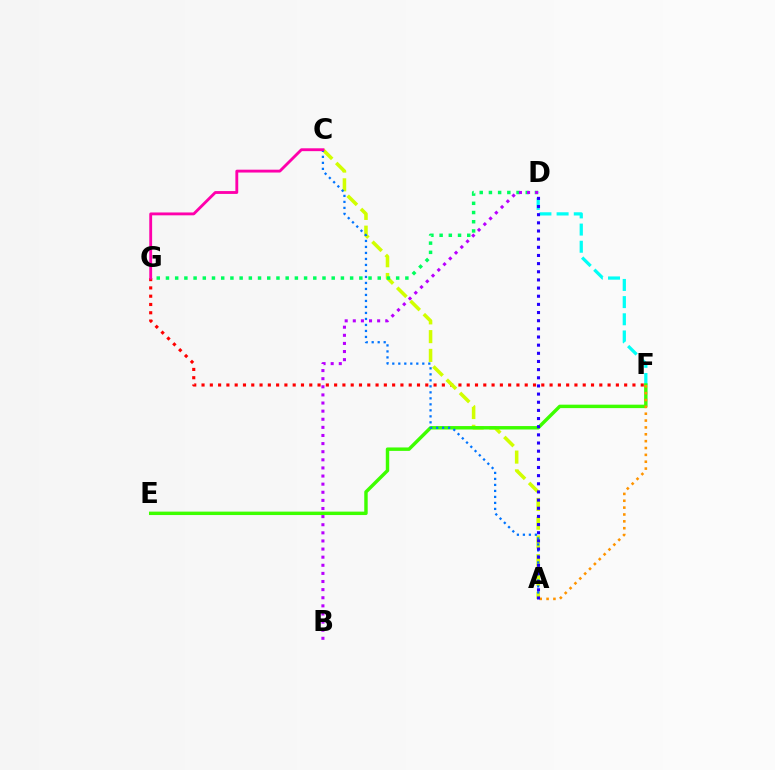{('D', 'F'): [{'color': '#00fff6', 'line_style': 'dashed', 'thickness': 2.33}], ('F', 'G'): [{'color': '#ff0000', 'line_style': 'dotted', 'thickness': 2.25}], ('A', 'C'): [{'color': '#d1ff00', 'line_style': 'dashed', 'thickness': 2.55}, {'color': '#0074ff', 'line_style': 'dotted', 'thickness': 1.63}], ('E', 'F'): [{'color': '#3dff00', 'line_style': 'solid', 'thickness': 2.47}], ('D', 'G'): [{'color': '#00ff5c', 'line_style': 'dotted', 'thickness': 2.5}], ('A', 'F'): [{'color': '#ff9400', 'line_style': 'dotted', 'thickness': 1.86}], ('C', 'G'): [{'color': '#ff00ac', 'line_style': 'solid', 'thickness': 2.05}], ('B', 'D'): [{'color': '#b900ff', 'line_style': 'dotted', 'thickness': 2.2}], ('A', 'D'): [{'color': '#2500ff', 'line_style': 'dotted', 'thickness': 2.22}]}